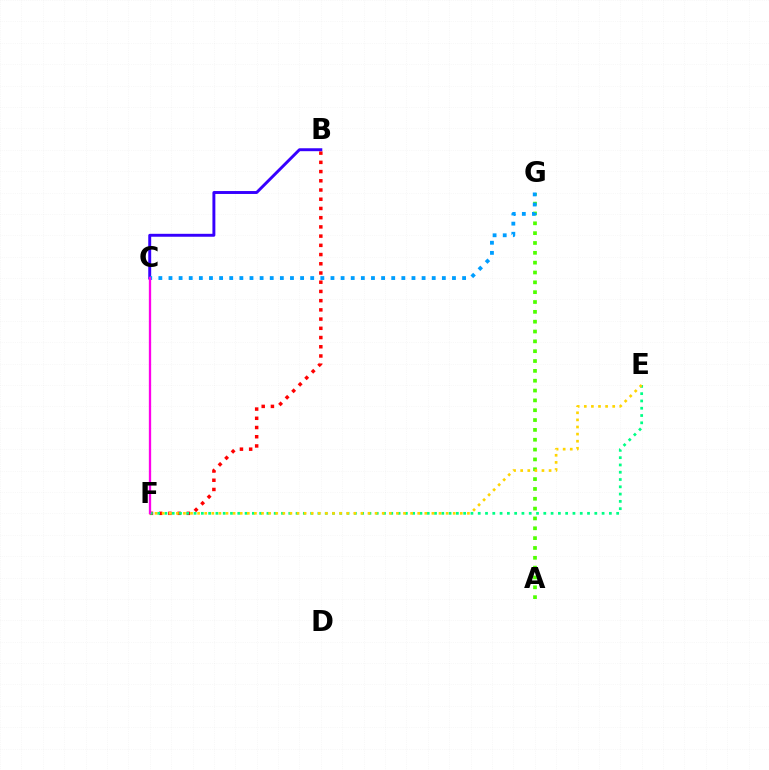{('A', 'G'): [{'color': '#4fff00', 'line_style': 'dotted', 'thickness': 2.67}], ('B', 'F'): [{'color': '#ff0000', 'line_style': 'dotted', 'thickness': 2.51}], ('E', 'F'): [{'color': '#00ff86', 'line_style': 'dotted', 'thickness': 1.98}, {'color': '#ffd500', 'line_style': 'dotted', 'thickness': 1.93}], ('B', 'C'): [{'color': '#3700ff', 'line_style': 'solid', 'thickness': 2.11}], ('C', 'G'): [{'color': '#009eff', 'line_style': 'dotted', 'thickness': 2.75}], ('C', 'F'): [{'color': '#ff00ed', 'line_style': 'solid', 'thickness': 1.66}]}